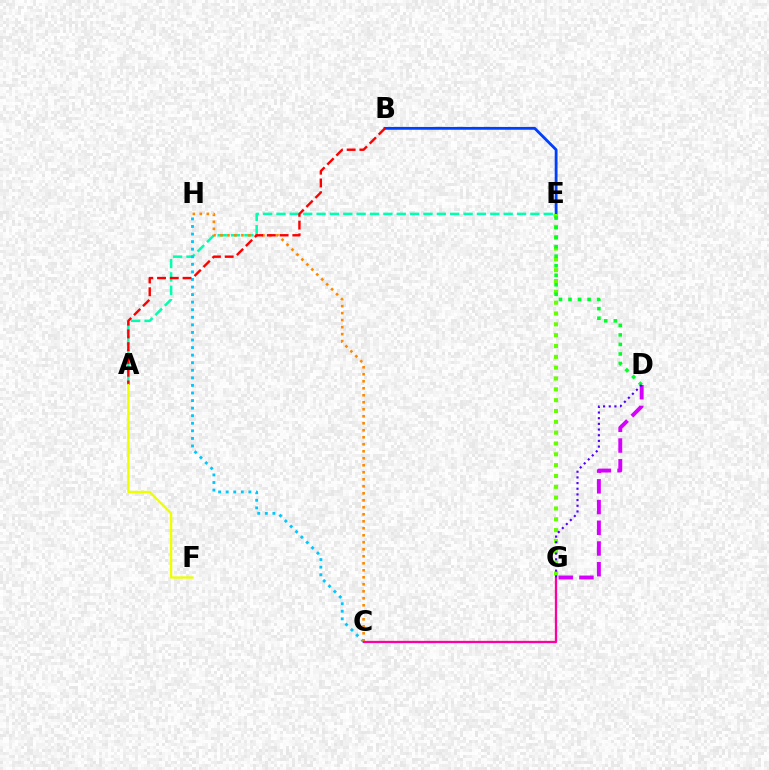{('A', 'E'): [{'color': '#00ffaf', 'line_style': 'dashed', 'thickness': 1.82}], ('C', 'H'): [{'color': '#00c7ff', 'line_style': 'dotted', 'thickness': 2.06}, {'color': '#ff8800', 'line_style': 'dotted', 'thickness': 1.9}], ('B', 'E'): [{'color': '#003fff', 'line_style': 'solid', 'thickness': 2.03}], ('E', 'G'): [{'color': '#66ff00', 'line_style': 'dotted', 'thickness': 2.94}], ('D', 'E'): [{'color': '#00ff27', 'line_style': 'dotted', 'thickness': 2.59}], ('C', 'G'): [{'color': '#ff00a0', 'line_style': 'solid', 'thickness': 1.66}], ('A', 'B'): [{'color': '#ff0000', 'line_style': 'dashed', 'thickness': 1.73}], ('D', 'G'): [{'color': '#d600ff', 'line_style': 'dashed', 'thickness': 2.82}, {'color': '#4f00ff', 'line_style': 'dotted', 'thickness': 1.54}], ('A', 'F'): [{'color': '#eeff00', 'line_style': 'solid', 'thickness': 1.67}]}